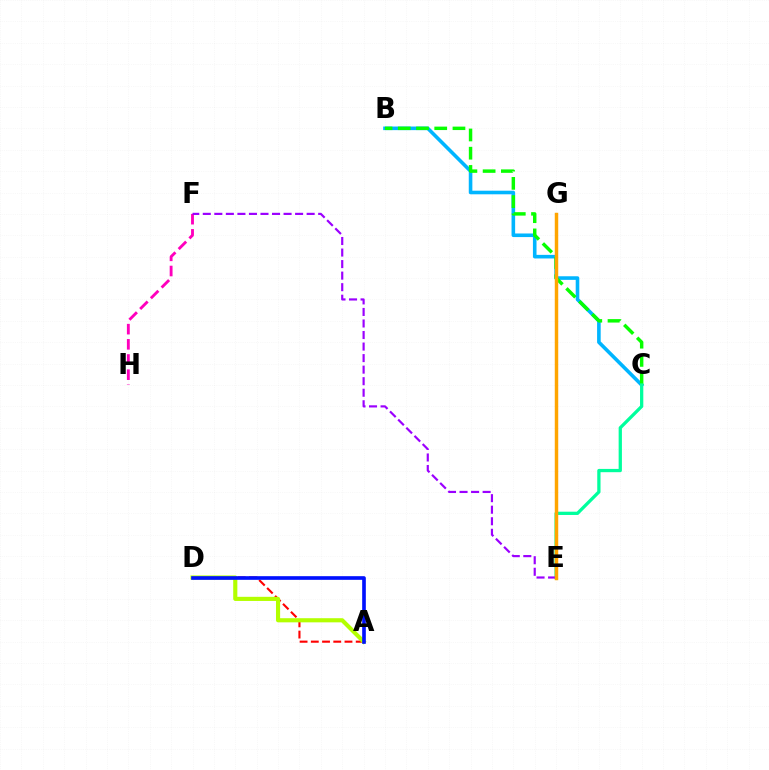{('B', 'C'): [{'color': '#00b5ff', 'line_style': 'solid', 'thickness': 2.59}, {'color': '#08ff00', 'line_style': 'dashed', 'thickness': 2.48}], ('A', 'D'): [{'color': '#ff0000', 'line_style': 'dashed', 'thickness': 1.52}, {'color': '#b3ff00', 'line_style': 'solid', 'thickness': 2.98}, {'color': '#0010ff', 'line_style': 'solid', 'thickness': 2.63}], ('C', 'E'): [{'color': '#00ff9d', 'line_style': 'solid', 'thickness': 2.36}], ('F', 'H'): [{'color': '#ff00bd', 'line_style': 'dashed', 'thickness': 2.06}], ('E', 'F'): [{'color': '#9b00ff', 'line_style': 'dashed', 'thickness': 1.57}], ('E', 'G'): [{'color': '#ffa500', 'line_style': 'solid', 'thickness': 2.49}]}